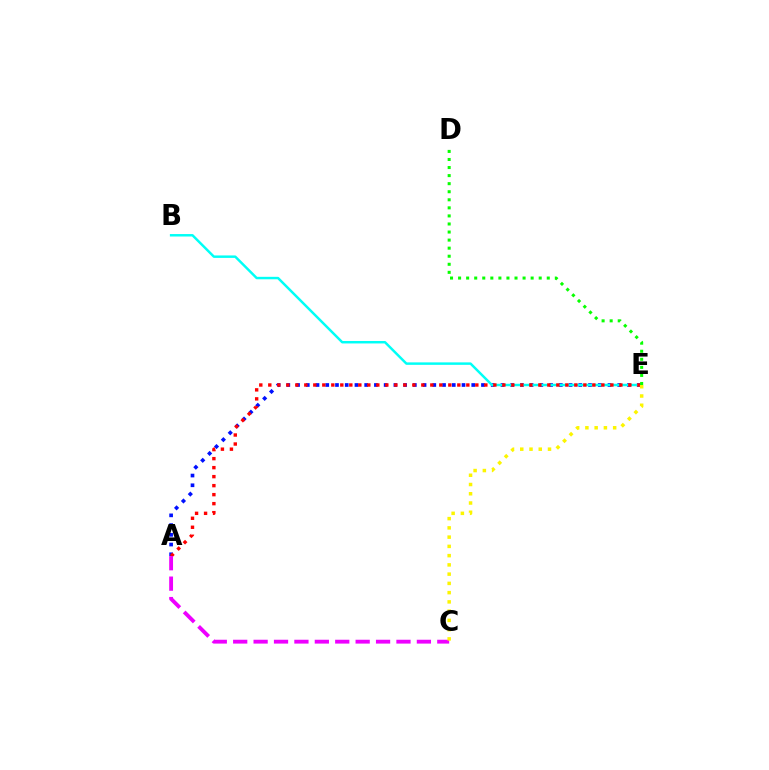{('A', 'E'): [{'color': '#0010ff', 'line_style': 'dotted', 'thickness': 2.64}, {'color': '#ff0000', 'line_style': 'dotted', 'thickness': 2.45}], ('B', 'E'): [{'color': '#00fff6', 'line_style': 'solid', 'thickness': 1.77}], ('A', 'C'): [{'color': '#ee00ff', 'line_style': 'dashed', 'thickness': 2.77}], ('D', 'E'): [{'color': '#08ff00', 'line_style': 'dotted', 'thickness': 2.19}], ('C', 'E'): [{'color': '#fcf500', 'line_style': 'dotted', 'thickness': 2.51}]}